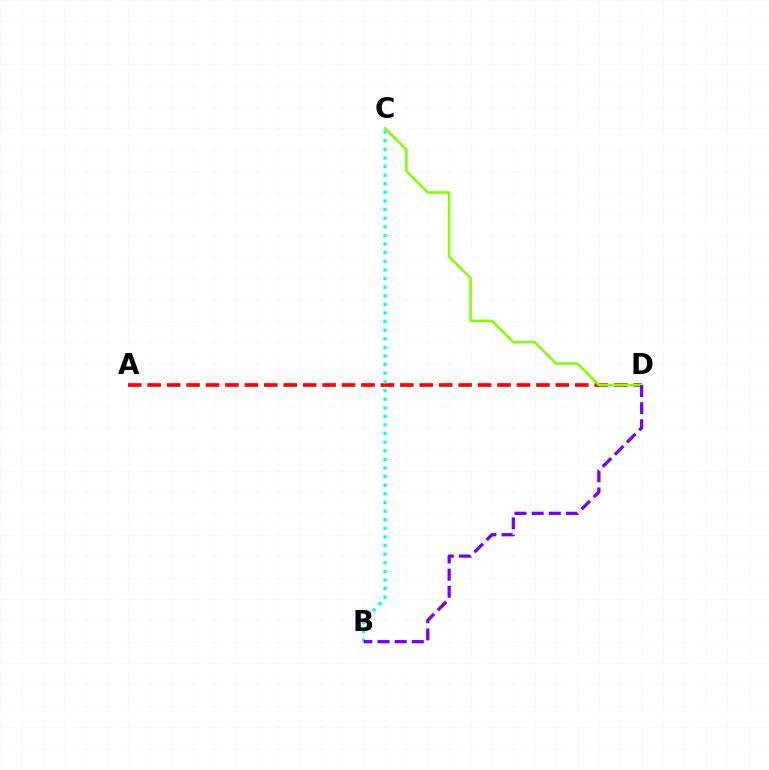{('A', 'D'): [{'color': '#ff0000', 'line_style': 'dashed', 'thickness': 2.64}], ('C', 'D'): [{'color': '#84ff00', 'line_style': 'solid', 'thickness': 1.82}], ('B', 'C'): [{'color': '#00fff6', 'line_style': 'dotted', 'thickness': 2.34}], ('B', 'D'): [{'color': '#7200ff', 'line_style': 'dashed', 'thickness': 2.33}]}